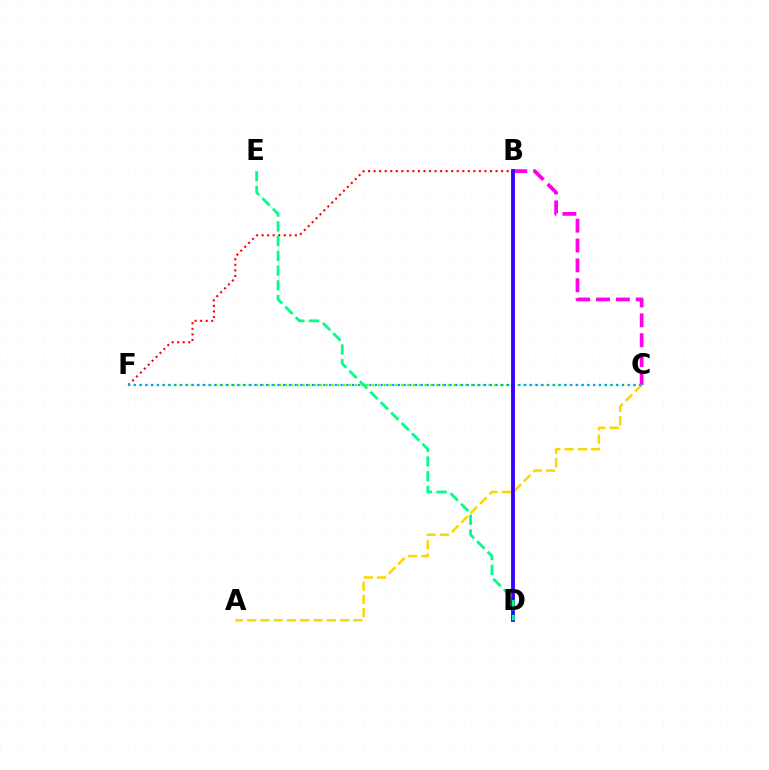{('A', 'C'): [{'color': '#ffd500', 'line_style': 'dashed', 'thickness': 1.8}], ('B', 'F'): [{'color': '#ff0000', 'line_style': 'dotted', 'thickness': 1.51}], ('B', 'C'): [{'color': '#ff00ed', 'line_style': 'dashed', 'thickness': 2.7}], ('C', 'F'): [{'color': '#4fff00', 'line_style': 'dotted', 'thickness': 1.58}, {'color': '#009eff', 'line_style': 'dotted', 'thickness': 1.56}], ('B', 'D'): [{'color': '#3700ff', 'line_style': 'solid', 'thickness': 2.76}], ('D', 'E'): [{'color': '#00ff86', 'line_style': 'dashed', 'thickness': 2.0}]}